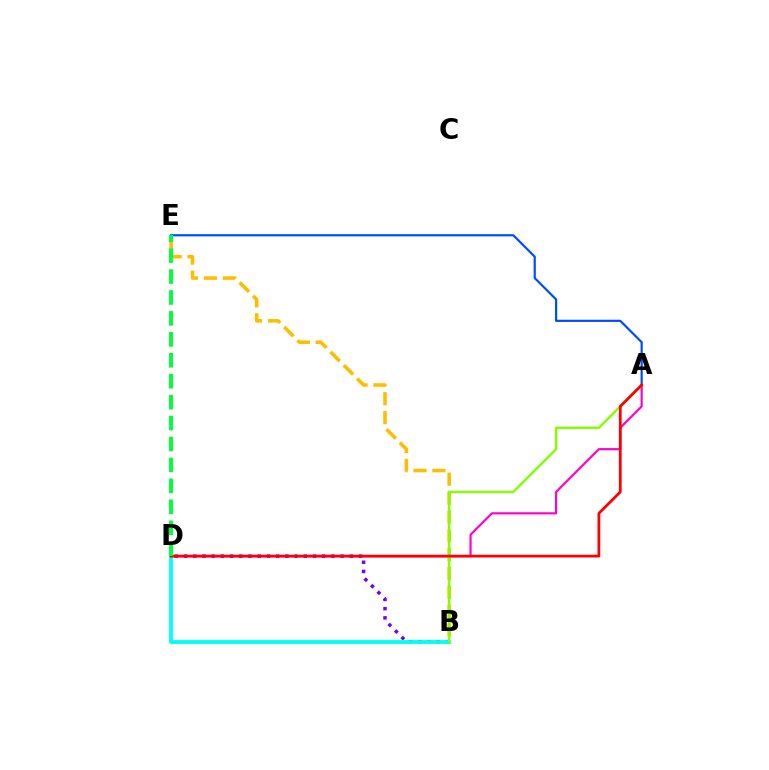{('A', 'D'): [{'color': '#ff00cf', 'line_style': 'solid', 'thickness': 1.57}, {'color': '#ff0000', 'line_style': 'solid', 'thickness': 1.98}], ('B', 'D'): [{'color': '#7200ff', 'line_style': 'dotted', 'thickness': 2.5}, {'color': '#00fff6', 'line_style': 'solid', 'thickness': 2.74}], ('B', 'E'): [{'color': '#ffbd00', 'line_style': 'dashed', 'thickness': 2.56}], ('A', 'B'): [{'color': '#84ff00', 'line_style': 'solid', 'thickness': 1.73}], ('A', 'E'): [{'color': '#004bff', 'line_style': 'solid', 'thickness': 1.57}], ('D', 'E'): [{'color': '#00ff39', 'line_style': 'dashed', 'thickness': 2.84}]}